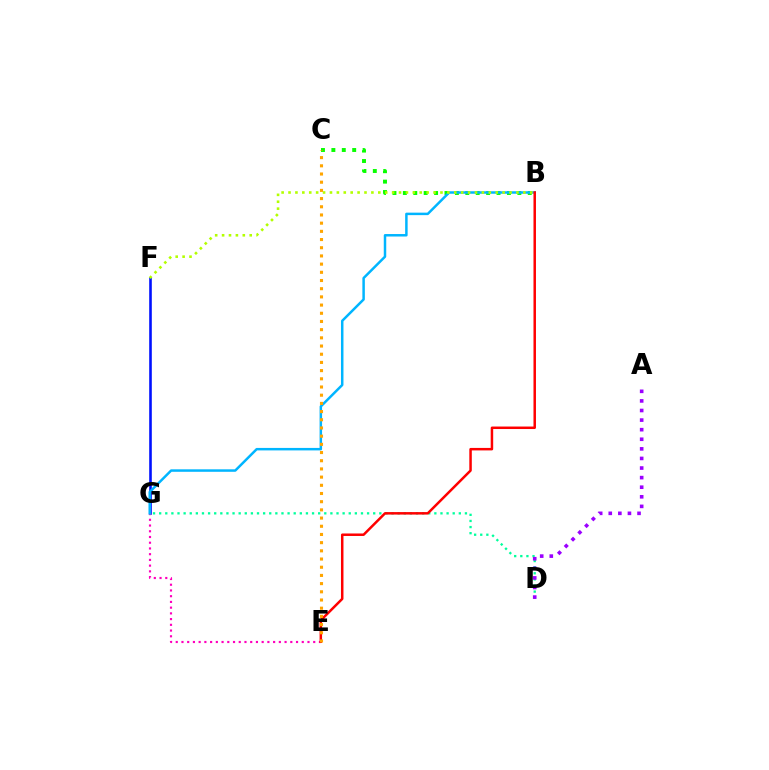{('F', 'G'): [{'color': '#0010ff', 'line_style': 'solid', 'thickness': 1.87}], ('E', 'G'): [{'color': '#ff00bd', 'line_style': 'dotted', 'thickness': 1.56}], ('B', 'C'): [{'color': '#08ff00', 'line_style': 'dotted', 'thickness': 2.83}], ('D', 'G'): [{'color': '#00ff9d', 'line_style': 'dotted', 'thickness': 1.66}], ('B', 'G'): [{'color': '#00b5ff', 'line_style': 'solid', 'thickness': 1.79}], ('B', 'F'): [{'color': '#b3ff00', 'line_style': 'dotted', 'thickness': 1.88}], ('B', 'E'): [{'color': '#ff0000', 'line_style': 'solid', 'thickness': 1.79}], ('A', 'D'): [{'color': '#9b00ff', 'line_style': 'dotted', 'thickness': 2.61}], ('C', 'E'): [{'color': '#ffa500', 'line_style': 'dotted', 'thickness': 2.23}]}